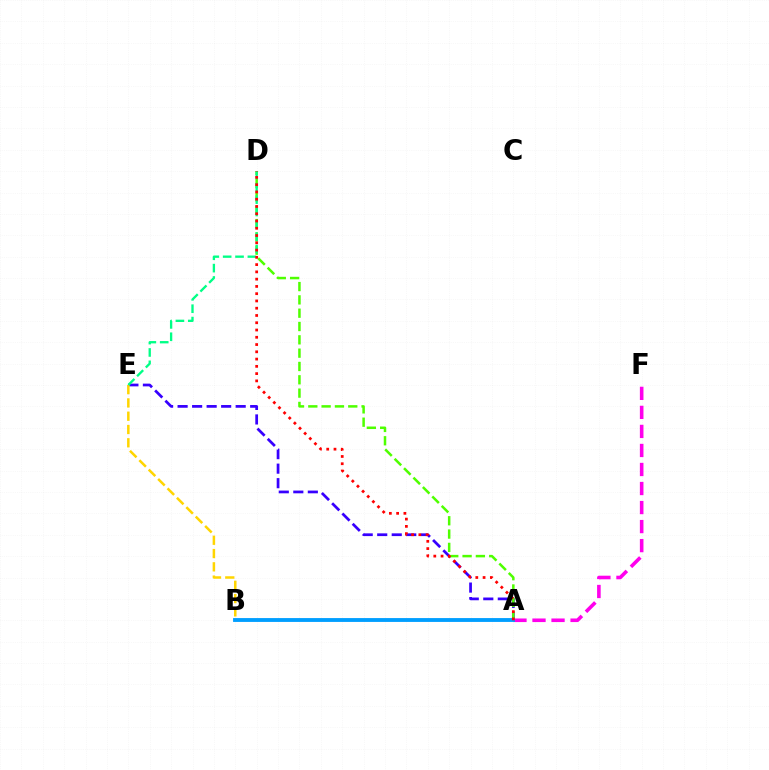{('A', 'E'): [{'color': '#3700ff', 'line_style': 'dashed', 'thickness': 1.97}], ('A', 'F'): [{'color': '#ff00ed', 'line_style': 'dashed', 'thickness': 2.59}], ('A', 'D'): [{'color': '#4fff00', 'line_style': 'dashed', 'thickness': 1.81}, {'color': '#ff0000', 'line_style': 'dotted', 'thickness': 1.97}], ('B', 'E'): [{'color': '#ffd500', 'line_style': 'dashed', 'thickness': 1.81}], ('D', 'E'): [{'color': '#00ff86', 'line_style': 'dashed', 'thickness': 1.68}], ('A', 'B'): [{'color': '#009eff', 'line_style': 'solid', 'thickness': 2.78}]}